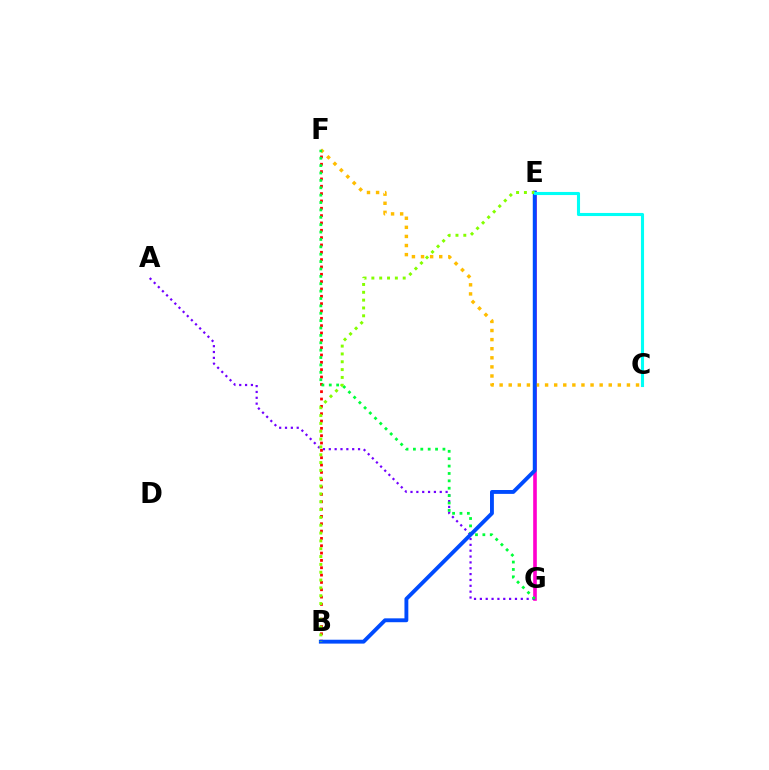{('E', 'G'): [{'color': '#ff00cf', 'line_style': 'solid', 'thickness': 2.61}], ('A', 'G'): [{'color': '#7200ff', 'line_style': 'dotted', 'thickness': 1.59}], ('B', 'F'): [{'color': '#ff0000', 'line_style': 'dotted', 'thickness': 1.99}], ('C', 'F'): [{'color': '#ffbd00', 'line_style': 'dotted', 'thickness': 2.47}], ('F', 'G'): [{'color': '#00ff39', 'line_style': 'dotted', 'thickness': 2.01}], ('B', 'E'): [{'color': '#004bff', 'line_style': 'solid', 'thickness': 2.79}, {'color': '#84ff00', 'line_style': 'dotted', 'thickness': 2.13}], ('C', 'E'): [{'color': '#00fff6', 'line_style': 'solid', 'thickness': 2.23}]}